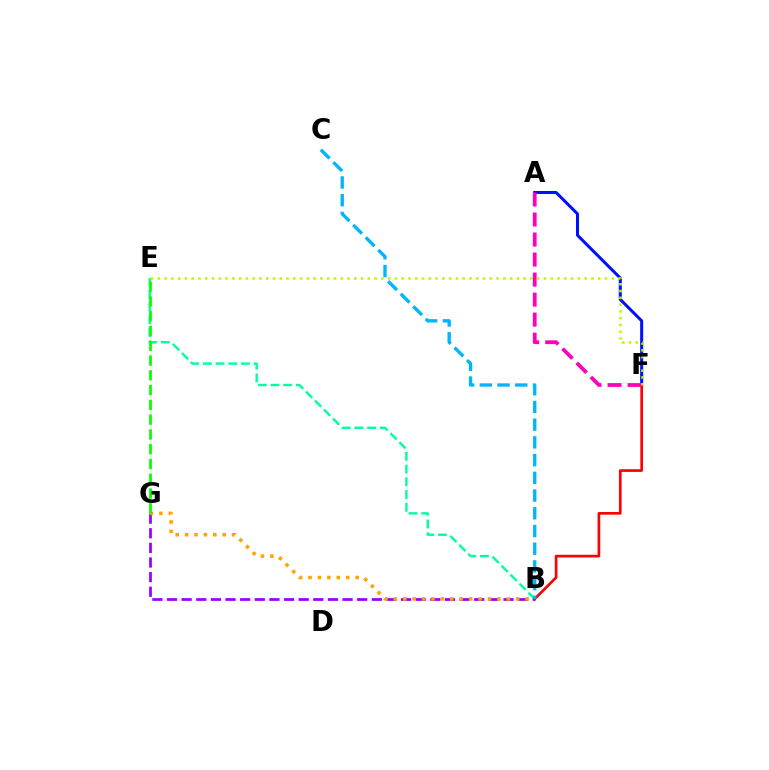{('B', 'E'): [{'color': '#00ff9d', 'line_style': 'dashed', 'thickness': 1.73}], ('B', 'G'): [{'color': '#9b00ff', 'line_style': 'dashed', 'thickness': 1.99}, {'color': '#ffa500', 'line_style': 'dotted', 'thickness': 2.56}], ('A', 'F'): [{'color': '#0010ff', 'line_style': 'solid', 'thickness': 2.18}, {'color': '#ff00bd', 'line_style': 'dashed', 'thickness': 2.72}], ('E', 'G'): [{'color': '#08ff00', 'line_style': 'dashed', 'thickness': 2.01}], ('B', 'F'): [{'color': '#ff0000', 'line_style': 'solid', 'thickness': 1.93}], ('B', 'C'): [{'color': '#00b5ff', 'line_style': 'dashed', 'thickness': 2.41}], ('E', 'F'): [{'color': '#b3ff00', 'line_style': 'dotted', 'thickness': 1.84}]}